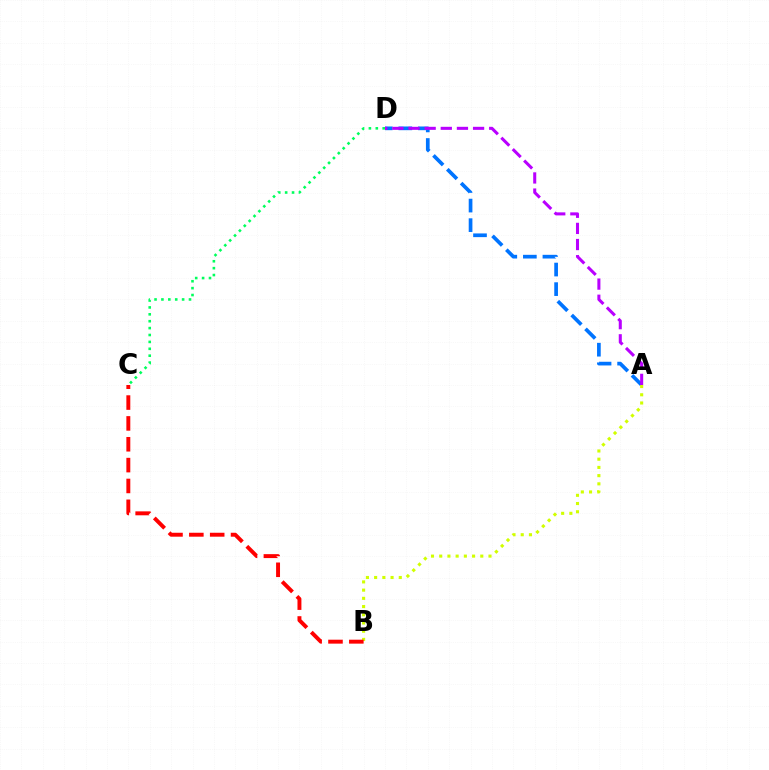{('A', 'D'): [{'color': '#0074ff', 'line_style': 'dashed', 'thickness': 2.66}, {'color': '#b900ff', 'line_style': 'dashed', 'thickness': 2.19}], ('A', 'B'): [{'color': '#d1ff00', 'line_style': 'dotted', 'thickness': 2.23}], ('C', 'D'): [{'color': '#00ff5c', 'line_style': 'dotted', 'thickness': 1.87}], ('B', 'C'): [{'color': '#ff0000', 'line_style': 'dashed', 'thickness': 2.83}]}